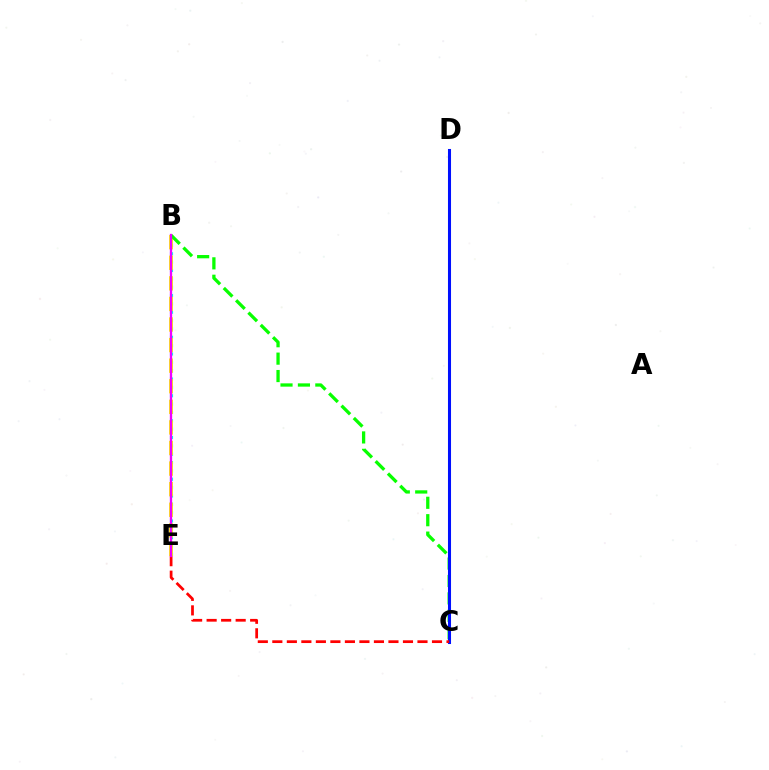{('B', 'E'): [{'color': '#00fff6', 'line_style': 'dotted', 'thickness': 2.27}, {'color': '#fcf500', 'line_style': 'dashed', 'thickness': 2.8}, {'color': '#ee00ff', 'line_style': 'solid', 'thickness': 1.67}], ('B', 'C'): [{'color': '#08ff00', 'line_style': 'dashed', 'thickness': 2.37}], ('C', 'D'): [{'color': '#0010ff', 'line_style': 'solid', 'thickness': 2.2}], ('C', 'E'): [{'color': '#ff0000', 'line_style': 'dashed', 'thickness': 1.97}]}